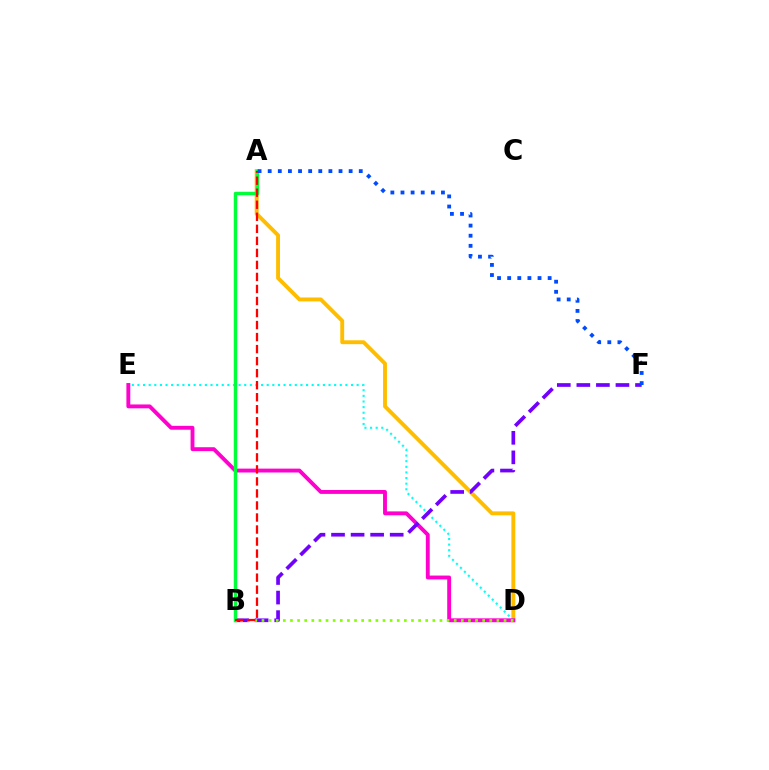{('A', 'D'): [{'color': '#ffbd00', 'line_style': 'solid', 'thickness': 2.8}], ('D', 'E'): [{'color': '#00fff6', 'line_style': 'dotted', 'thickness': 1.53}, {'color': '#ff00cf', 'line_style': 'solid', 'thickness': 2.79}], ('B', 'F'): [{'color': '#7200ff', 'line_style': 'dashed', 'thickness': 2.66}], ('A', 'B'): [{'color': '#00ff39', 'line_style': 'solid', 'thickness': 2.5}, {'color': '#ff0000', 'line_style': 'dashed', 'thickness': 1.63}], ('A', 'F'): [{'color': '#004bff', 'line_style': 'dotted', 'thickness': 2.75}], ('B', 'D'): [{'color': '#84ff00', 'line_style': 'dotted', 'thickness': 1.93}]}